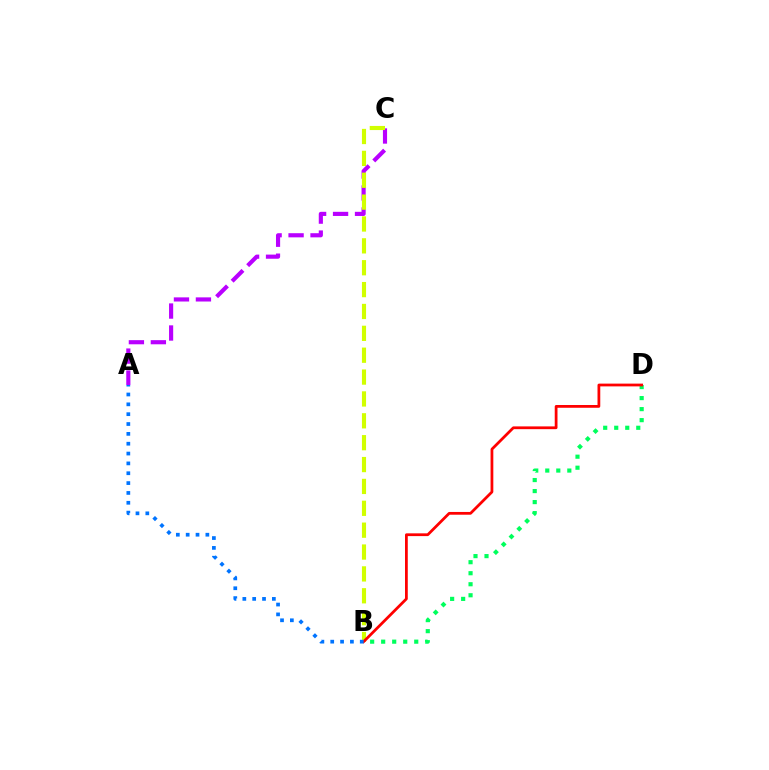{('A', 'C'): [{'color': '#b900ff', 'line_style': 'dashed', 'thickness': 2.98}], ('B', 'C'): [{'color': '#d1ff00', 'line_style': 'dashed', 'thickness': 2.97}], ('B', 'D'): [{'color': '#00ff5c', 'line_style': 'dotted', 'thickness': 2.99}, {'color': '#ff0000', 'line_style': 'solid', 'thickness': 1.99}], ('A', 'B'): [{'color': '#0074ff', 'line_style': 'dotted', 'thickness': 2.67}]}